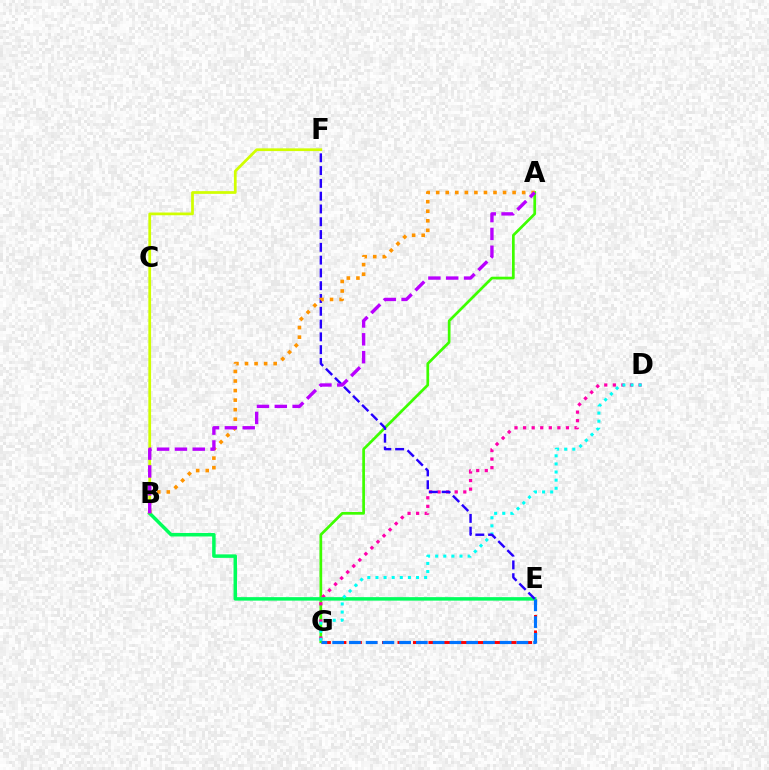{('E', 'G'): [{'color': '#ff0000', 'line_style': 'dashed', 'thickness': 2.1}, {'color': '#0074ff', 'line_style': 'dashed', 'thickness': 2.28}], ('B', 'F'): [{'color': '#d1ff00', 'line_style': 'solid', 'thickness': 1.97}], ('A', 'G'): [{'color': '#3dff00', 'line_style': 'solid', 'thickness': 1.95}], ('D', 'G'): [{'color': '#ff00ac', 'line_style': 'dotted', 'thickness': 2.33}, {'color': '#00fff6', 'line_style': 'dotted', 'thickness': 2.2}], ('B', 'E'): [{'color': '#00ff5c', 'line_style': 'solid', 'thickness': 2.51}], ('E', 'F'): [{'color': '#2500ff', 'line_style': 'dashed', 'thickness': 1.74}], ('A', 'B'): [{'color': '#ff9400', 'line_style': 'dotted', 'thickness': 2.59}, {'color': '#b900ff', 'line_style': 'dashed', 'thickness': 2.42}]}